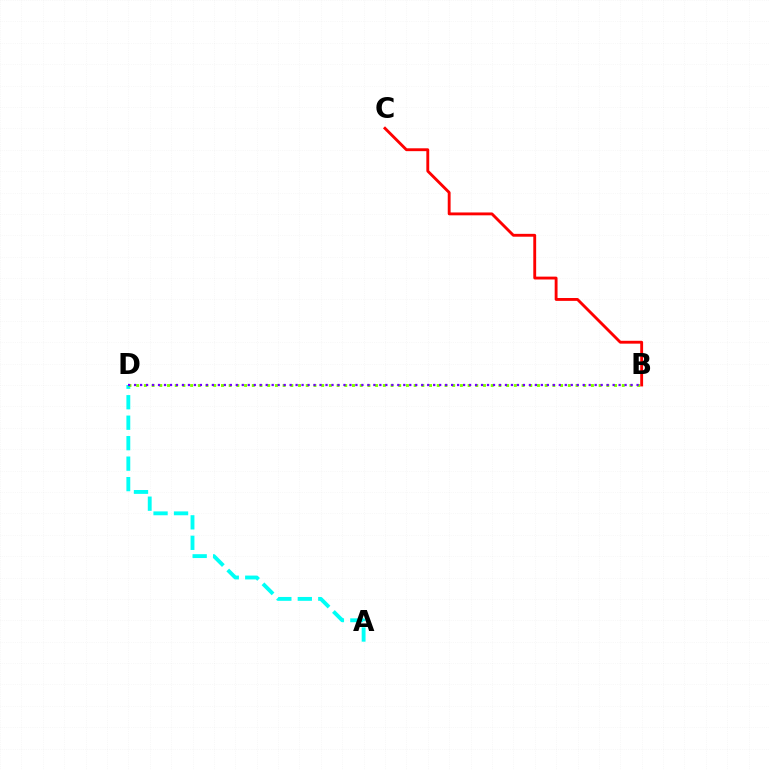{('A', 'D'): [{'color': '#00fff6', 'line_style': 'dashed', 'thickness': 2.78}], ('B', 'D'): [{'color': '#84ff00', 'line_style': 'dotted', 'thickness': 2.09}, {'color': '#7200ff', 'line_style': 'dotted', 'thickness': 1.63}], ('B', 'C'): [{'color': '#ff0000', 'line_style': 'solid', 'thickness': 2.06}]}